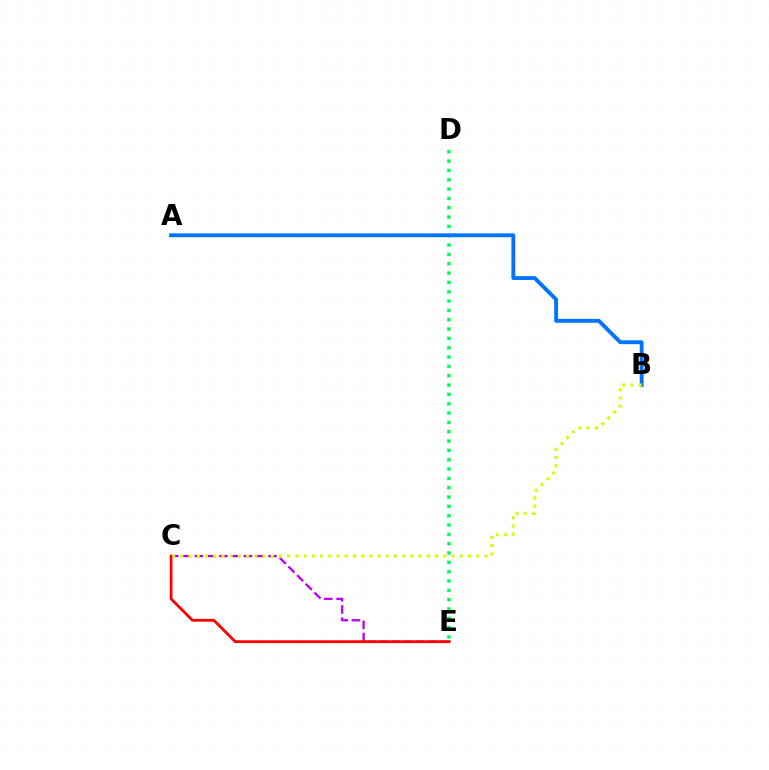{('D', 'E'): [{'color': '#00ff5c', 'line_style': 'dotted', 'thickness': 2.54}], ('C', 'E'): [{'color': '#b900ff', 'line_style': 'dashed', 'thickness': 1.67}, {'color': '#ff0000', 'line_style': 'solid', 'thickness': 2.01}], ('A', 'B'): [{'color': '#0074ff', 'line_style': 'solid', 'thickness': 2.79}], ('B', 'C'): [{'color': '#d1ff00', 'line_style': 'dotted', 'thickness': 2.23}]}